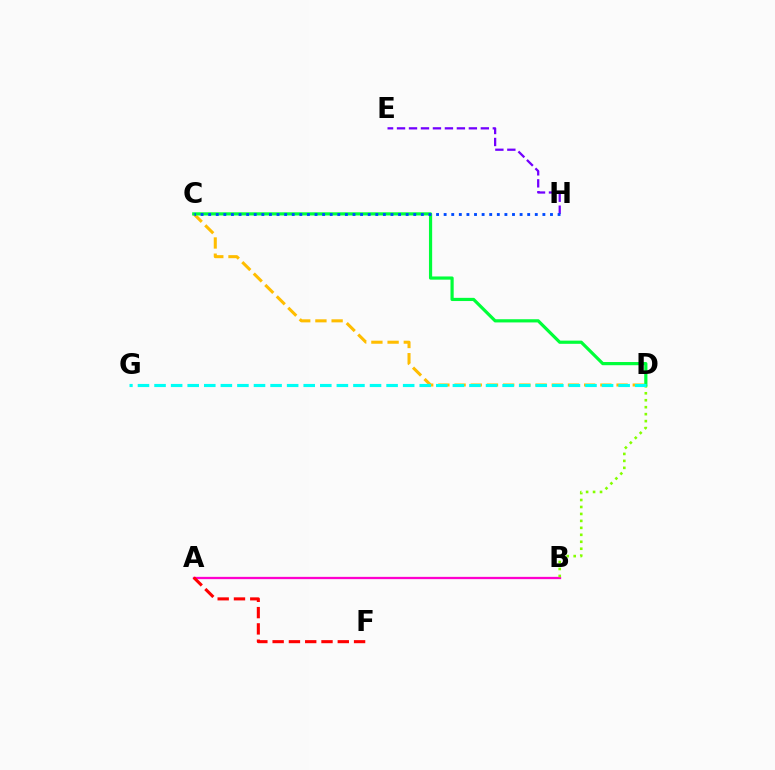{('A', 'B'): [{'color': '#ff00cf', 'line_style': 'solid', 'thickness': 1.64}], ('C', 'D'): [{'color': '#ffbd00', 'line_style': 'dashed', 'thickness': 2.2}, {'color': '#00ff39', 'line_style': 'solid', 'thickness': 2.3}], ('B', 'D'): [{'color': '#84ff00', 'line_style': 'dotted', 'thickness': 1.89}], ('A', 'F'): [{'color': '#ff0000', 'line_style': 'dashed', 'thickness': 2.21}], ('E', 'H'): [{'color': '#7200ff', 'line_style': 'dashed', 'thickness': 1.63}], ('C', 'H'): [{'color': '#004bff', 'line_style': 'dotted', 'thickness': 2.06}], ('D', 'G'): [{'color': '#00fff6', 'line_style': 'dashed', 'thickness': 2.25}]}